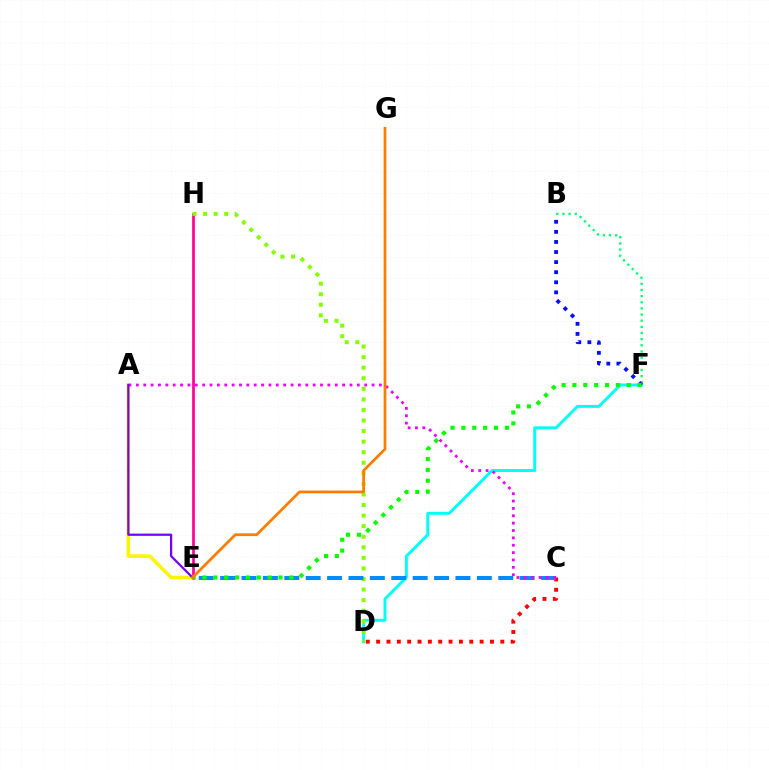{('B', 'F'): [{'color': '#00ff74', 'line_style': 'dotted', 'thickness': 1.67}, {'color': '#0010ff', 'line_style': 'dotted', 'thickness': 2.74}], ('D', 'F'): [{'color': '#00fff6', 'line_style': 'solid', 'thickness': 2.11}], ('E', 'H'): [{'color': '#ff0094', 'line_style': 'solid', 'thickness': 1.95}], ('C', 'D'): [{'color': '#ff0000', 'line_style': 'dotted', 'thickness': 2.81}], ('D', 'H'): [{'color': '#84ff00', 'line_style': 'dotted', 'thickness': 2.87}], ('A', 'E'): [{'color': '#fcf500', 'line_style': 'solid', 'thickness': 2.54}, {'color': '#7200ff', 'line_style': 'solid', 'thickness': 1.59}], ('C', 'E'): [{'color': '#008cff', 'line_style': 'dashed', 'thickness': 2.91}], ('E', 'F'): [{'color': '#08ff00', 'line_style': 'dotted', 'thickness': 2.95}], ('A', 'C'): [{'color': '#ee00ff', 'line_style': 'dotted', 'thickness': 2.0}], ('E', 'G'): [{'color': '#ff7c00', 'line_style': 'solid', 'thickness': 1.98}]}